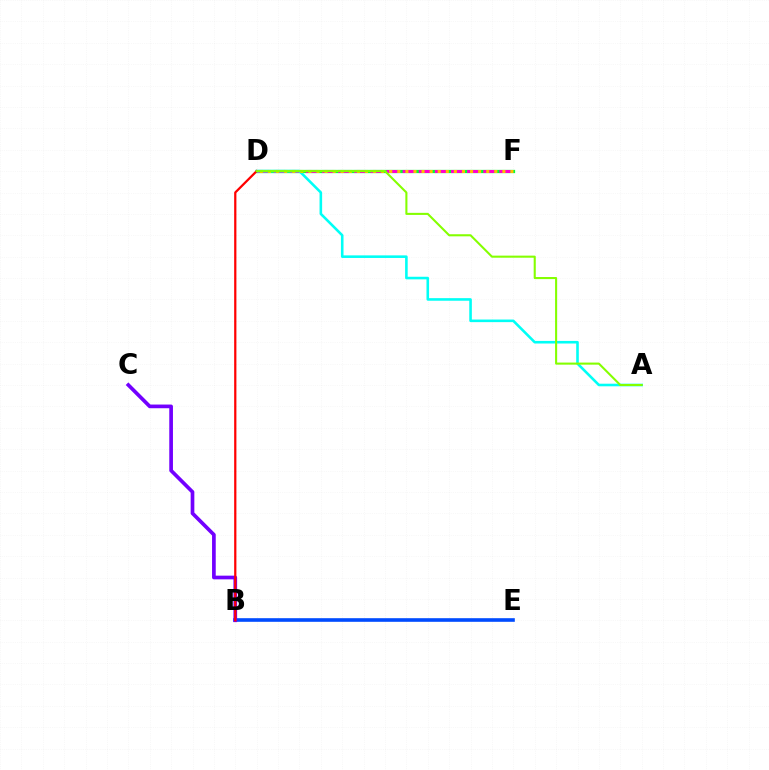{('B', 'E'): [{'color': '#004bff', 'line_style': 'solid', 'thickness': 2.61}], ('D', 'F'): [{'color': '#00ff39', 'line_style': 'solid', 'thickness': 2.34}, {'color': '#ff00cf', 'line_style': 'dashed', 'thickness': 2.19}, {'color': '#ffbd00', 'line_style': 'dotted', 'thickness': 2.2}], ('A', 'D'): [{'color': '#00fff6', 'line_style': 'solid', 'thickness': 1.87}, {'color': '#84ff00', 'line_style': 'solid', 'thickness': 1.5}], ('B', 'C'): [{'color': '#7200ff', 'line_style': 'solid', 'thickness': 2.65}], ('B', 'D'): [{'color': '#ff0000', 'line_style': 'solid', 'thickness': 1.61}]}